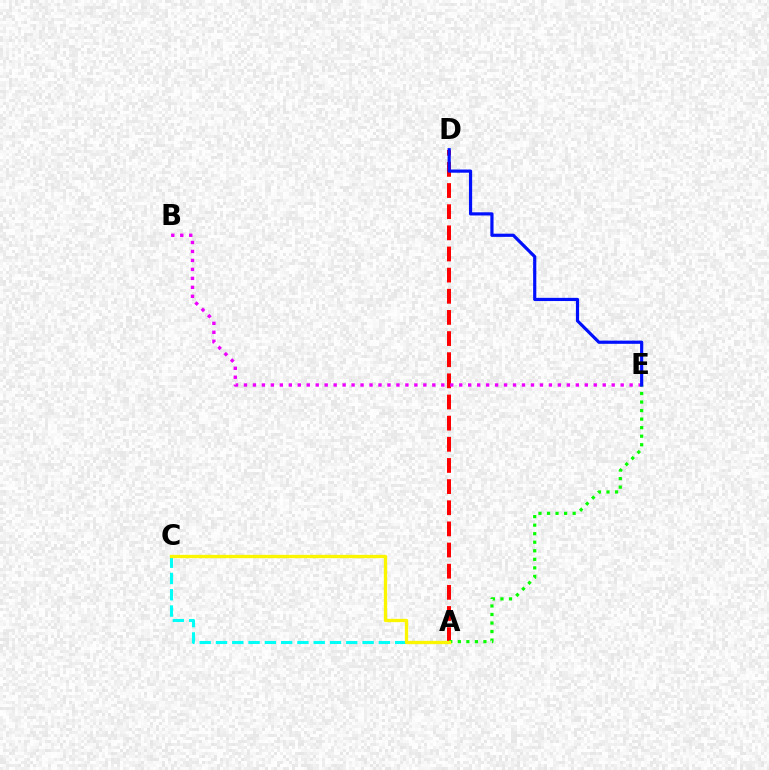{('A', 'D'): [{'color': '#ff0000', 'line_style': 'dashed', 'thickness': 2.87}], ('B', 'E'): [{'color': '#ee00ff', 'line_style': 'dotted', 'thickness': 2.44}], ('A', 'C'): [{'color': '#00fff6', 'line_style': 'dashed', 'thickness': 2.21}, {'color': '#fcf500', 'line_style': 'solid', 'thickness': 2.37}], ('A', 'E'): [{'color': '#08ff00', 'line_style': 'dotted', 'thickness': 2.32}], ('D', 'E'): [{'color': '#0010ff', 'line_style': 'solid', 'thickness': 2.29}]}